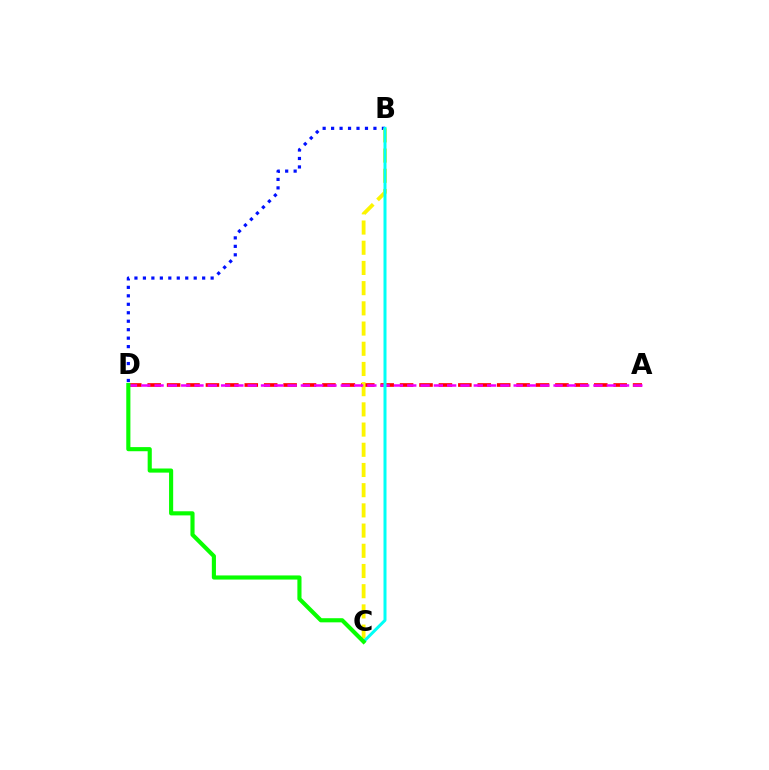{('B', 'D'): [{'color': '#0010ff', 'line_style': 'dotted', 'thickness': 2.3}], ('A', 'D'): [{'color': '#ff0000', 'line_style': 'dashed', 'thickness': 2.64}, {'color': '#ee00ff', 'line_style': 'dashed', 'thickness': 1.81}], ('B', 'C'): [{'color': '#fcf500', 'line_style': 'dashed', 'thickness': 2.74}, {'color': '#00fff6', 'line_style': 'solid', 'thickness': 2.16}], ('C', 'D'): [{'color': '#08ff00', 'line_style': 'solid', 'thickness': 2.97}]}